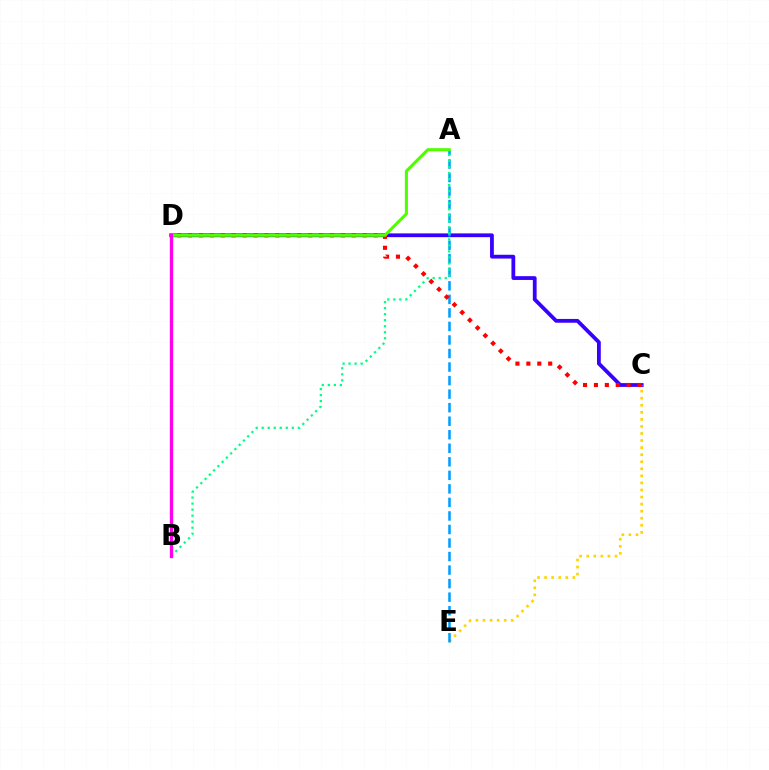{('C', 'D'): [{'color': '#3700ff', 'line_style': 'solid', 'thickness': 2.73}, {'color': '#ff0000', 'line_style': 'dotted', 'thickness': 2.97}], ('C', 'E'): [{'color': '#ffd500', 'line_style': 'dotted', 'thickness': 1.92}], ('A', 'E'): [{'color': '#009eff', 'line_style': 'dashed', 'thickness': 1.84}], ('A', 'D'): [{'color': '#4fff00', 'line_style': 'solid', 'thickness': 2.21}], ('A', 'B'): [{'color': '#00ff86', 'line_style': 'dotted', 'thickness': 1.64}], ('B', 'D'): [{'color': '#ff00ed', 'line_style': 'solid', 'thickness': 2.38}]}